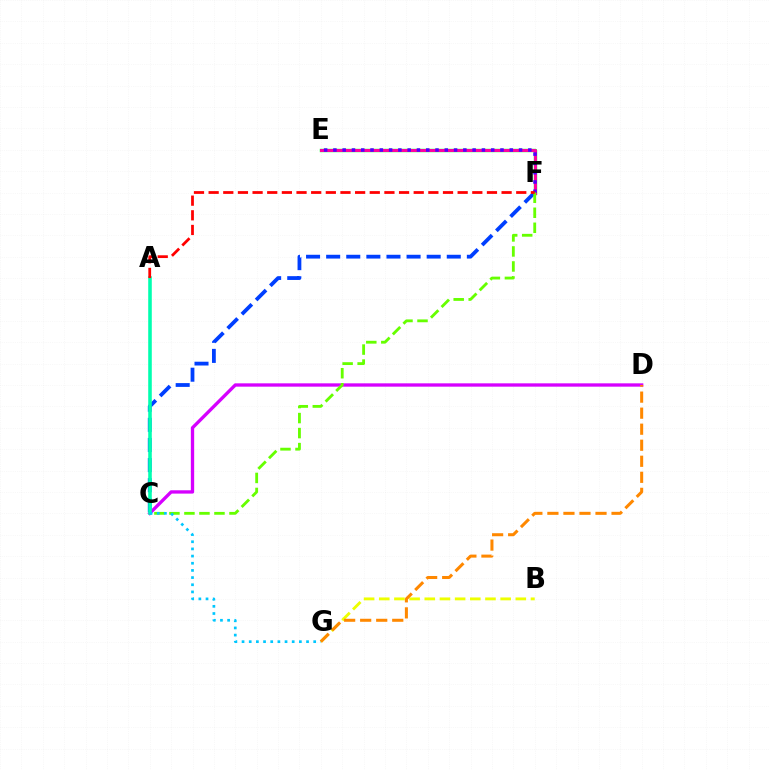{('E', 'F'): [{'color': '#00ff27', 'line_style': 'solid', 'thickness': 2.44}, {'color': '#ff00a0', 'line_style': 'solid', 'thickness': 2.14}, {'color': '#4f00ff', 'line_style': 'dotted', 'thickness': 2.52}], ('C', 'F'): [{'color': '#003fff', 'line_style': 'dashed', 'thickness': 2.73}, {'color': '#66ff00', 'line_style': 'dashed', 'thickness': 2.04}], ('B', 'G'): [{'color': '#eeff00', 'line_style': 'dashed', 'thickness': 2.06}], ('C', 'D'): [{'color': '#d600ff', 'line_style': 'solid', 'thickness': 2.4}], ('A', 'C'): [{'color': '#00ffaf', 'line_style': 'solid', 'thickness': 2.57}], ('C', 'G'): [{'color': '#00c7ff', 'line_style': 'dotted', 'thickness': 1.95}], ('D', 'G'): [{'color': '#ff8800', 'line_style': 'dashed', 'thickness': 2.18}], ('A', 'F'): [{'color': '#ff0000', 'line_style': 'dashed', 'thickness': 1.99}]}